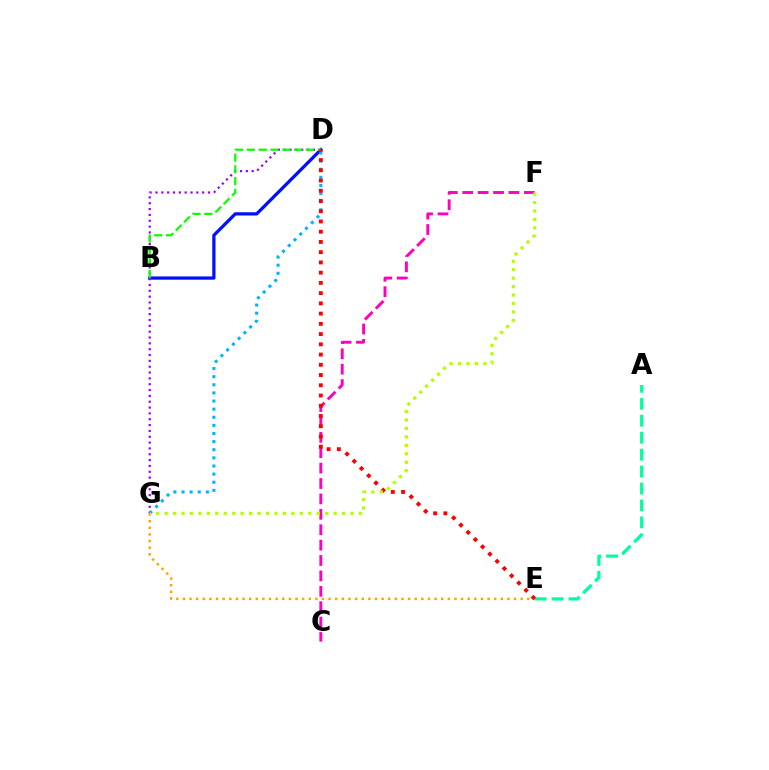{('A', 'E'): [{'color': '#00ff9d', 'line_style': 'dashed', 'thickness': 2.3}], ('B', 'D'): [{'color': '#0010ff', 'line_style': 'solid', 'thickness': 2.34}, {'color': '#08ff00', 'line_style': 'dashed', 'thickness': 1.6}], ('D', 'G'): [{'color': '#00b5ff', 'line_style': 'dotted', 'thickness': 2.21}, {'color': '#9b00ff', 'line_style': 'dotted', 'thickness': 1.59}], ('C', 'F'): [{'color': '#ff00bd', 'line_style': 'dashed', 'thickness': 2.09}], ('E', 'G'): [{'color': '#ffa500', 'line_style': 'dotted', 'thickness': 1.8}], ('D', 'E'): [{'color': '#ff0000', 'line_style': 'dotted', 'thickness': 2.78}], ('F', 'G'): [{'color': '#b3ff00', 'line_style': 'dotted', 'thickness': 2.3}]}